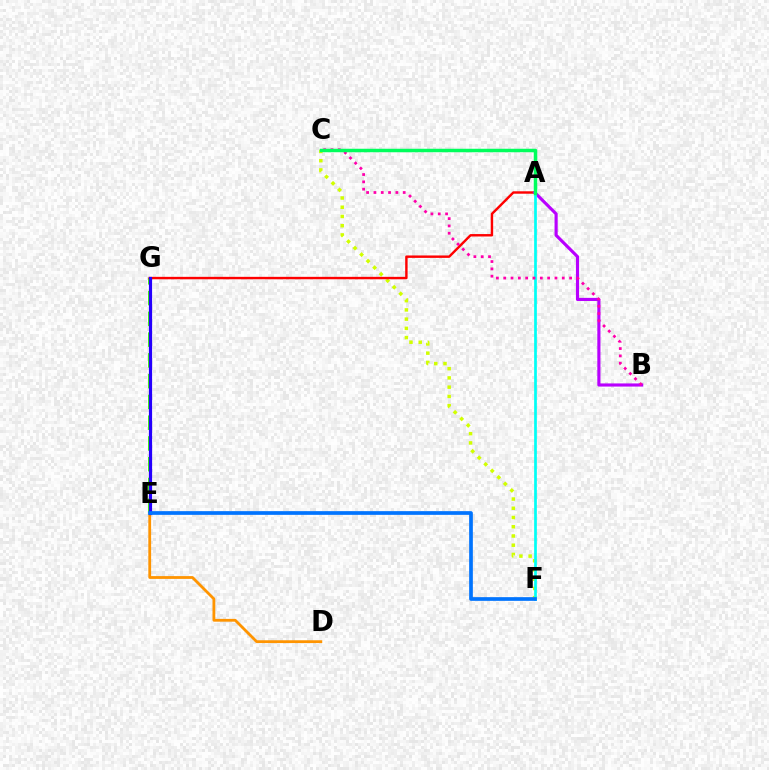{('E', 'G'): [{'color': '#3dff00', 'line_style': 'dashed', 'thickness': 2.82}, {'color': '#2500ff', 'line_style': 'solid', 'thickness': 2.3}], ('C', 'F'): [{'color': '#d1ff00', 'line_style': 'dotted', 'thickness': 2.51}], ('D', 'E'): [{'color': '#ff9400', 'line_style': 'solid', 'thickness': 2.02}], ('A', 'G'): [{'color': '#ff0000', 'line_style': 'solid', 'thickness': 1.74}], ('A', 'B'): [{'color': '#b900ff', 'line_style': 'solid', 'thickness': 2.26}], ('A', 'F'): [{'color': '#00fff6', 'line_style': 'solid', 'thickness': 1.95}], ('B', 'C'): [{'color': '#ff00ac', 'line_style': 'dotted', 'thickness': 1.99}], ('E', 'F'): [{'color': '#0074ff', 'line_style': 'solid', 'thickness': 2.66}], ('A', 'C'): [{'color': '#00ff5c', 'line_style': 'solid', 'thickness': 2.51}]}